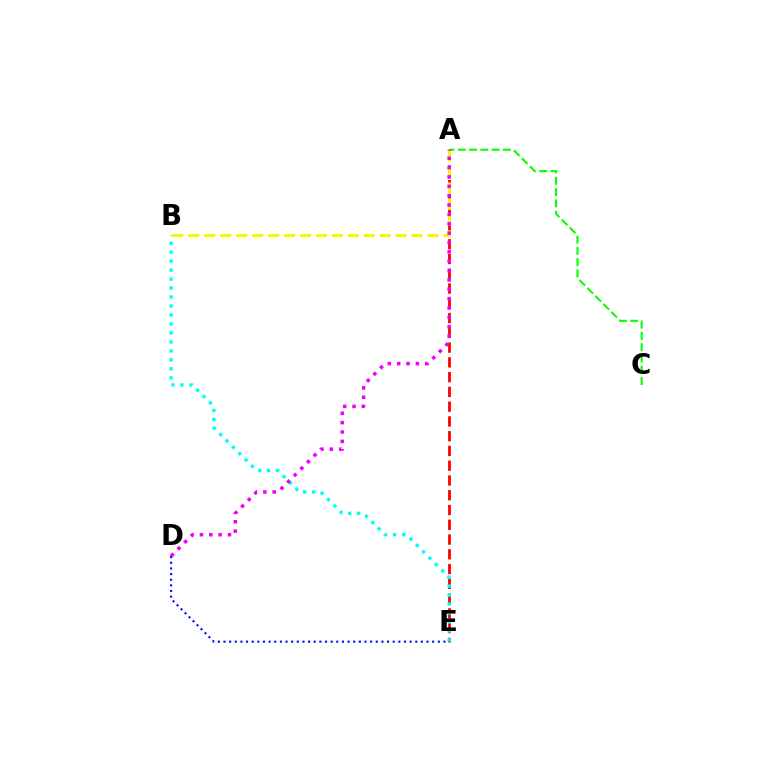{('A', 'C'): [{'color': '#08ff00', 'line_style': 'dashed', 'thickness': 1.53}], ('A', 'E'): [{'color': '#ff0000', 'line_style': 'dashed', 'thickness': 2.01}], ('B', 'E'): [{'color': '#00fff6', 'line_style': 'dotted', 'thickness': 2.44}], ('A', 'B'): [{'color': '#fcf500', 'line_style': 'dashed', 'thickness': 2.17}], ('A', 'D'): [{'color': '#ee00ff', 'line_style': 'dotted', 'thickness': 2.54}], ('D', 'E'): [{'color': '#0010ff', 'line_style': 'dotted', 'thickness': 1.53}]}